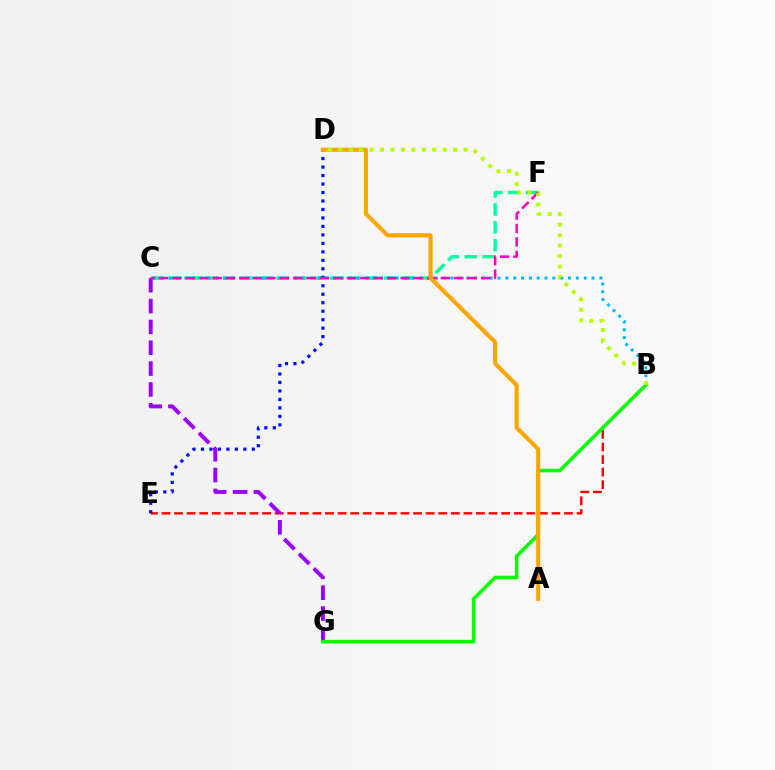{('B', 'E'): [{'color': '#ff0000', 'line_style': 'dashed', 'thickness': 1.71}], ('C', 'F'): [{'color': '#00ff9d', 'line_style': 'dashed', 'thickness': 2.43}, {'color': '#ff00bd', 'line_style': 'dashed', 'thickness': 1.82}], ('C', 'G'): [{'color': '#9b00ff', 'line_style': 'dashed', 'thickness': 2.83}], ('B', 'C'): [{'color': '#00b5ff', 'line_style': 'dotted', 'thickness': 2.13}], ('B', 'G'): [{'color': '#08ff00', 'line_style': 'solid', 'thickness': 2.59}], ('D', 'E'): [{'color': '#0010ff', 'line_style': 'dotted', 'thickness': 2.3}], ('A', 'D'): [{'color': '#ffa500', 'line_style': 'solid', 'thickness': 2.96}], ('B', 'D'): [{'color': '#b3ff00', 'line_style': 'dotted', 'thickness': 2.84}]}